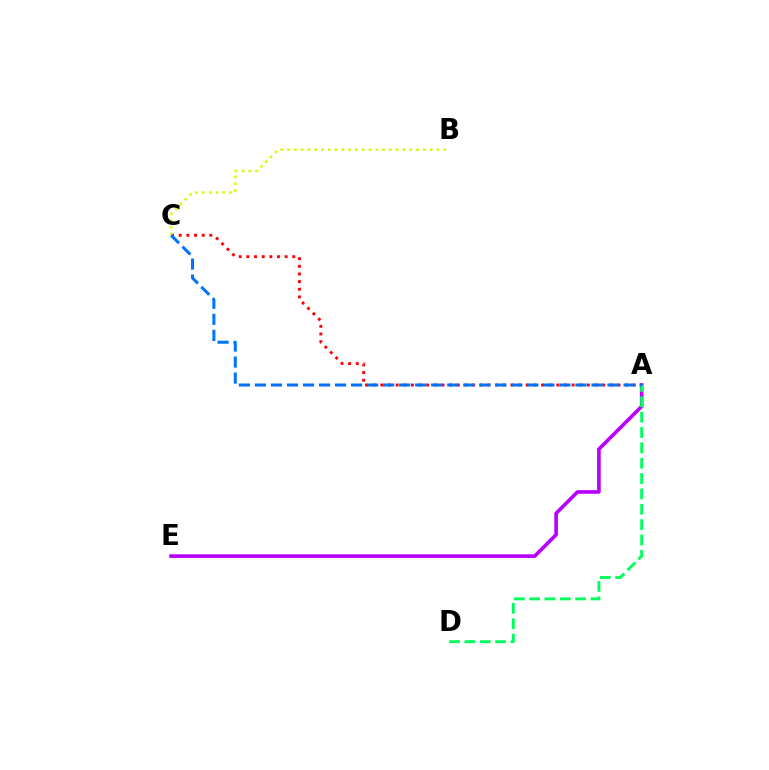{('A', 'E'): [{'color': '#b900ff', 'line_style': 'solid', 'thickness': 2.61}], ('A', 'C'): [{'color': '#ff0000', 'line_style': 'dotted', 'thickness': 2.08}, {'color': '#0074ff', 'line_style': 'dashed', 'thickness': 2.18}], ('A', 'D'): [{'color': '#00ff5c', 'line_style': 'dashed', 'thickness': 2.09}], ('B', 'C'): [{'color': '#d1ff00', 'line_style': 'dotted', 'thickness': 1.85}]}